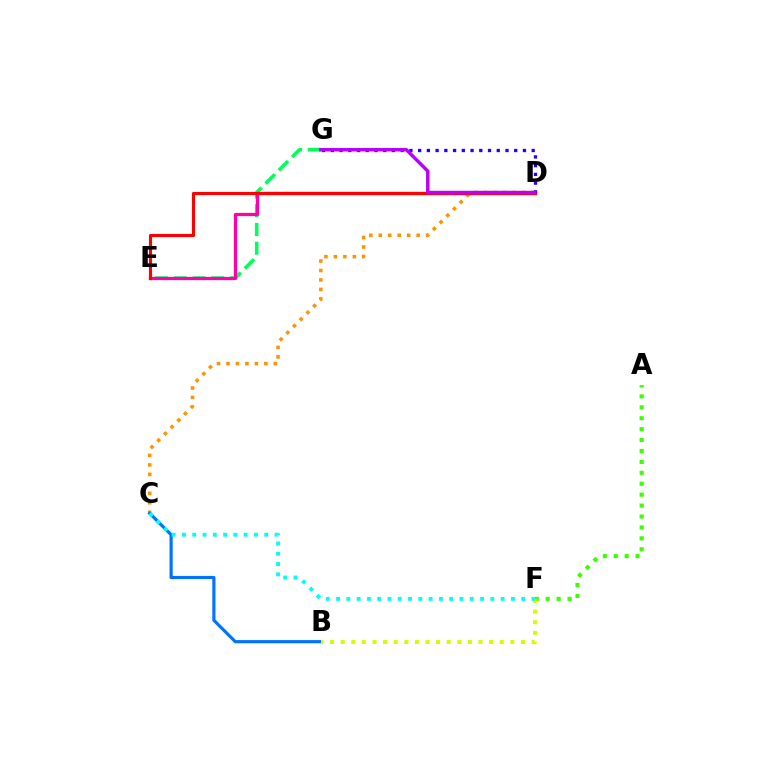{('E', 'G'): [{'color': '#00ff5c', 'line_style': 'dashed', 'thickness': 2.54}], ('C', 'D'): [{'color': '#ff9400', 'line_style': 'dotted', 'thickness': 2.57}], ('B', 'C'): [{'color': '#0074ff', 'line_style': 'solid', 'thickness': 2.29}], ('A', 'F'): [{'color': '#3dff00', 'line_style': 'dotted', 'thickness': 2.97}], ('D', 'E'): [{'color': '#ff00ac', 'line_style': 'solid', 'thickness': 2.34}, {'color': '#ff0000', 'line_style': 'solid', 'thickness': 2.25}], ('B', 'F'): [{'color': '#d1ff00', 'line_style': 'dotted', 'thickness': 2.88}], ('C', 'F'): [{'color': '#00fff6', 'line_style': 'dotted', 'thickness': 2.79}], ('D', 'G'): [{'color': '#2500ff', 'line_style': 'dotted', 'thickness': 2.37}, {'color': '#b900ff', 'line_style': 'solid', 'thickness': 2.48}]}